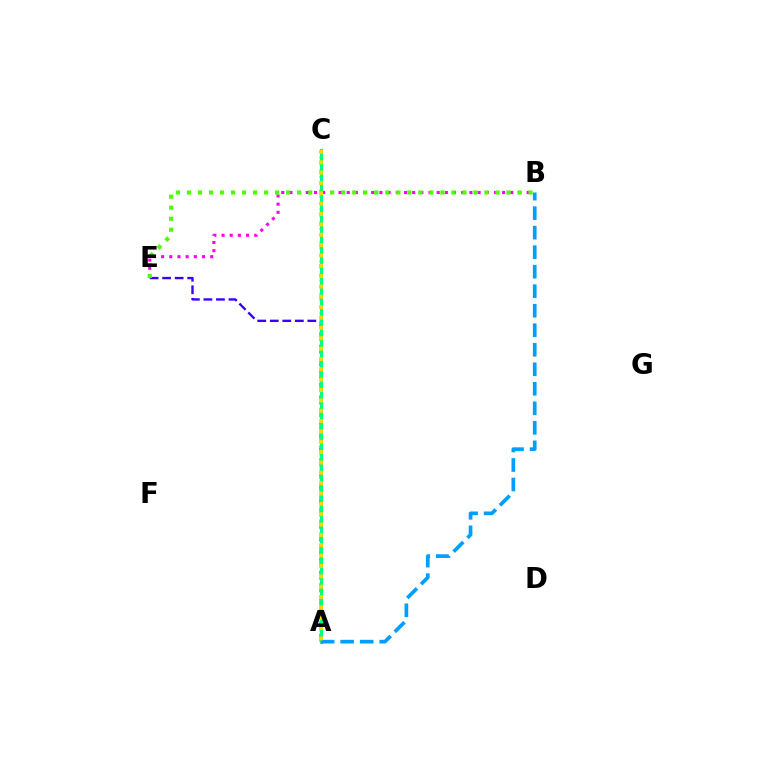{('A', 'E'): [{'color': '#3700ff', 'line_style': 'dashed', 'thickness': 1.7}], ('A', 'C'): [{'color': '#ff0000', 'line_style': 'dotted', 'thickness': 1.76}, {'color': '#00ff86', 'line_style': 'solid', 'thickness': 2.23}, {'color': '#ffd500', 'line_style': 'dotted', 'thickness': 2.81}], ('A', 'B'): [{'color': '#009eff', 'line_style': 'dashed', 'thickness': 2.65}], ('B', 'E'): [{'color': '#ff00ed', 'line_style': 'dotted', 'thickness': 2.22}, {'color': '#4fff00', 'line_style': 'dotted', 'thickness': 2.99}]}